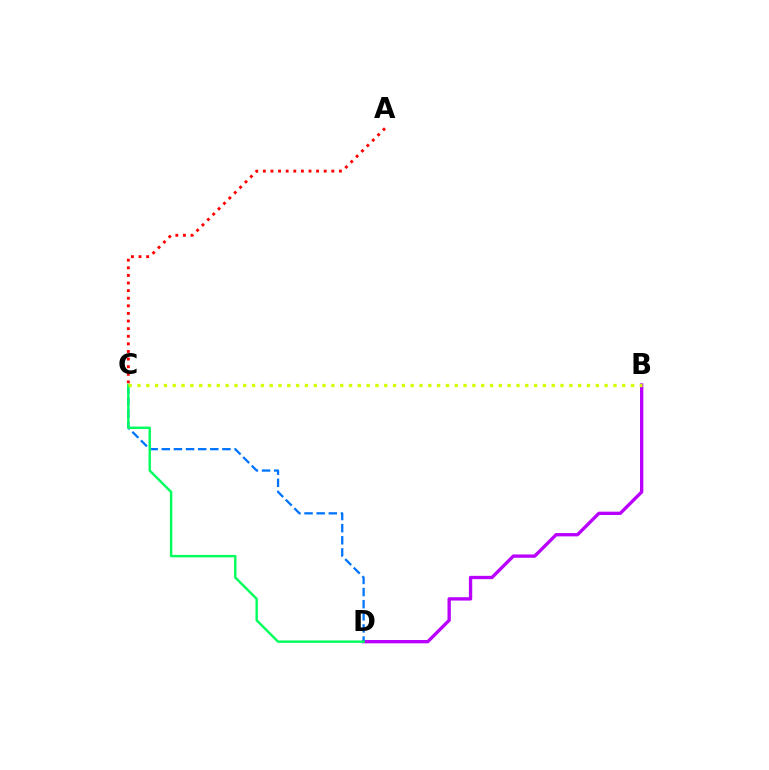{('B', 'D'): [{'color': '#b900ff', 'line_style': 'solid', 'thickness': 2.4}], ('A', 'C'): [{'color': '#ff0000', 'line_style': 'dotted', 'thickness': 2.07}], ('C', 'D'): [{'color': '#0074ff', 'line_style': 'dashed', 'thickness': 1.65}, {'color': '#00ff5c', 'line_style': 'solid', 'thickness': 1.74}], ('B', 'C'): [{'color': '#d1ff00', 'line_style': 'dotted', 'thickness': 2.39}]}